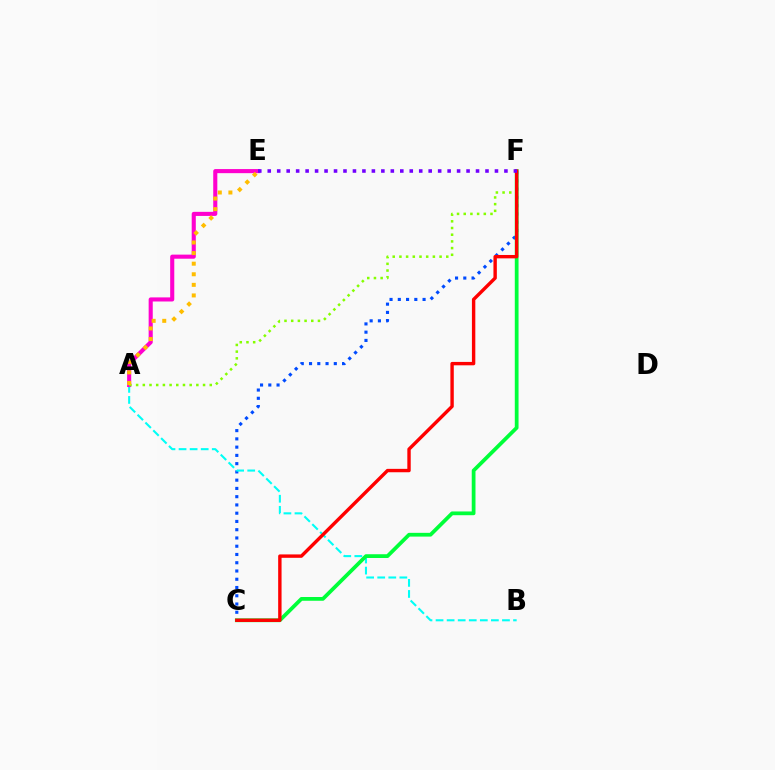{('C', 'F'): [{'color': '#004bff', 'line_style': 'dotted', 'thickness': 2.24}, {'color': '#00ff39', 'line_style': 'solid', 'thickness': 2.7}, {'color': '#ff0000', 'line_style': 'solid', 'thickness': 2.44}], ('A', 'B'): [{'color': '#00fff6', 'line_style': 'dashed', 'thickness': 1.5}], ('A', 'E'): [{'color': '#ff00cf', 'line_style': 'solid', 'thickness': 2.95}, {'color': '#ffbd00', 'line_style': 'dotted', 'thickness': 2.88}], ('A', 'F'): [{'color': '#84ff00', 'line_style': 'dotted', 'thickness': 1.82}], ('E', 'F'): [{'color': '#7200ff', 'line_style': 'dotted', 'thickness': 2.57}]}